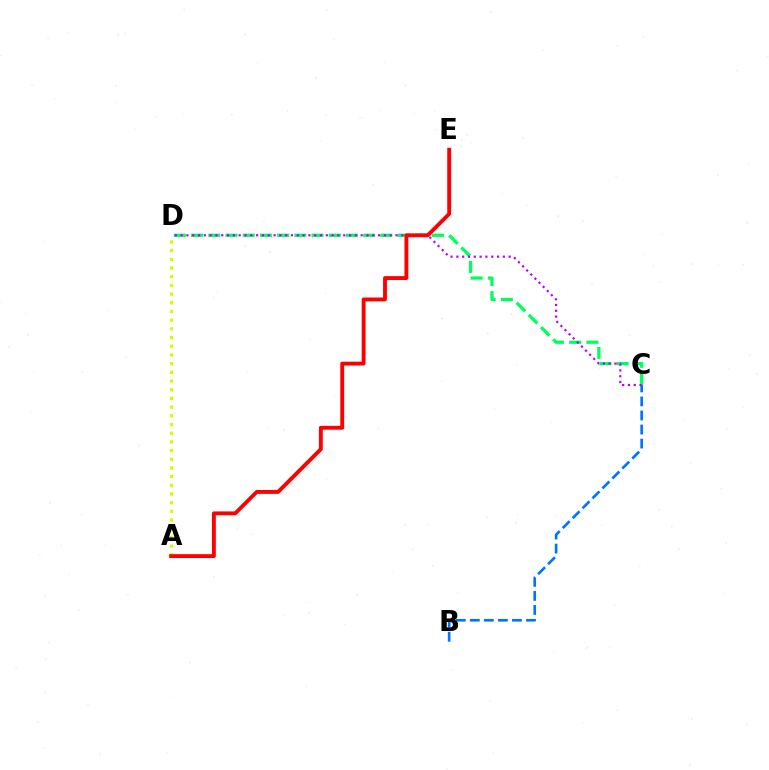{('C', 'D'): [{'color': '#00ff5c', 'line_style': 'dashed', 'thickness': 2.34}, {'color': '#b900ff', 'line_style': 'dotted', 'thickness': 1.58}], ('A', 'D'): [{'color': '#d1ff00', 'line_style': 'dotted', 'thickness': 2.36}], ('B', 'C'): [{'color': '#0074ff', 'line_style': 'dashed', 'thickness': 1.91}], ('A', 'E'): [{'color': '#ff0000', 'line_style': 'solid', 'thickness': 2.78}]}